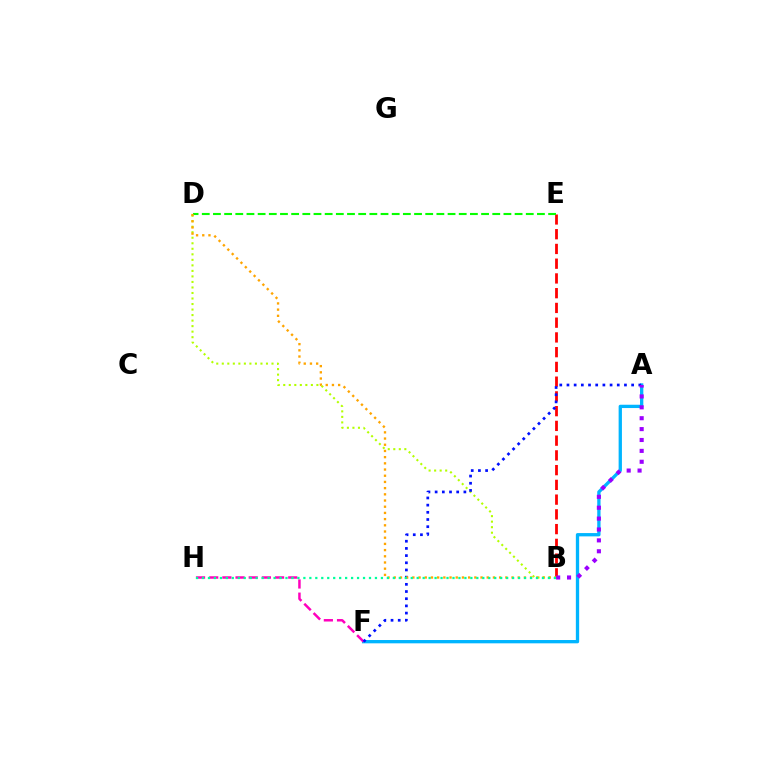{('A', 'F'): [{'color': '#00b5ff', 'line_style': 'solid', 'thickness': 2.38}, {'color': '#0010ff', 'line_style': 'dotted', 'thickness': 1.95}], ('B', 'E'): [{'color': '#ff0000', 'line_style': 'dashed', 'thickness': 2.0}], ('D', 'E'): [{'color': '#08ff00', 'line_style': 'dashed', 'thickness': 1.52}], ('B', 'D'): [{'color': '#b3ff00', 'line_style': 'dotted', 'thickness': 1.5}, {'color': '#ffa500', 'line_style': 'dotted', 'thickness': 1.68}], ('F', 'H'): [{'color': '#ff00bd', 'line_style': 'dashed', 'thickness': 1.79}], ('A', 'B'): [{'color': '#9b00ff', 'line_style': 'dotted', 'thickness': 2.96}], ('B', 'H'): [{'color': '#00ff9d', 'line_style': 'dotted', 'thickness': 1.62}]}